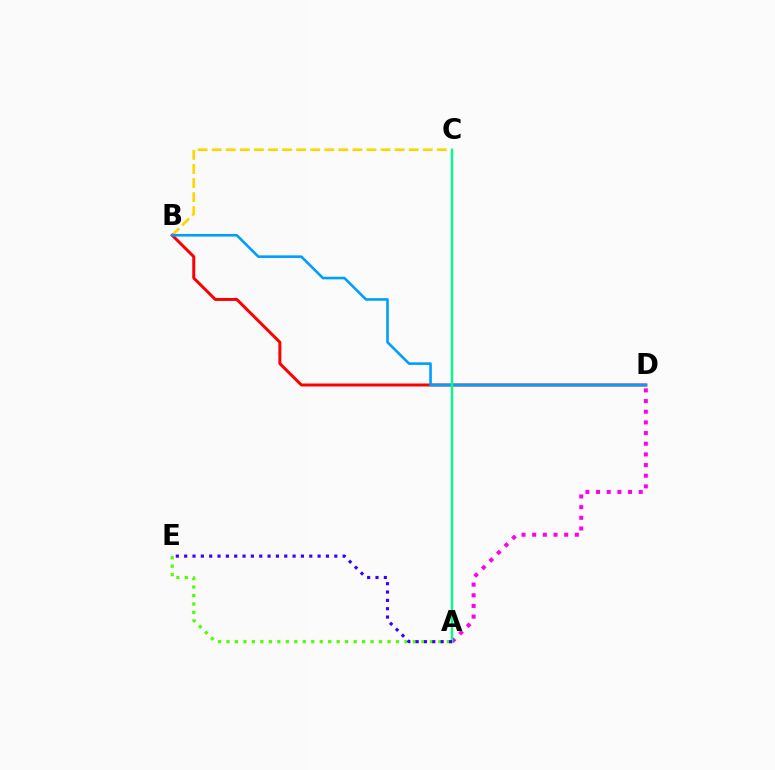{('A', 'D'): [{'color': '#ff00ed', 'line_style': 'dotted', 'thickness': 2.9}], ('B', 'C'): [{'color': '#ffd500', 'line_style': 'dashed', 'thickness': 1.91}], ('A', 'E'): [{'color': '#4fff00', 'line_style': 'dotted', 'thickness': 2.3}, {'color': '#3700ff', 'line_style': 'dotted', 'thickness': 2.27}], ('B', 'D'): [{'color': '#ff0000', 'line_style': 'solid', 'thickness': 2.15}, {'color': '#009eff', 'line_style': 'solid', 'thickness': 1.89}], ('A', 'C'): [{'color': '#00ff86', 'line_style': 'solid', 'thickness': 1.71}]}